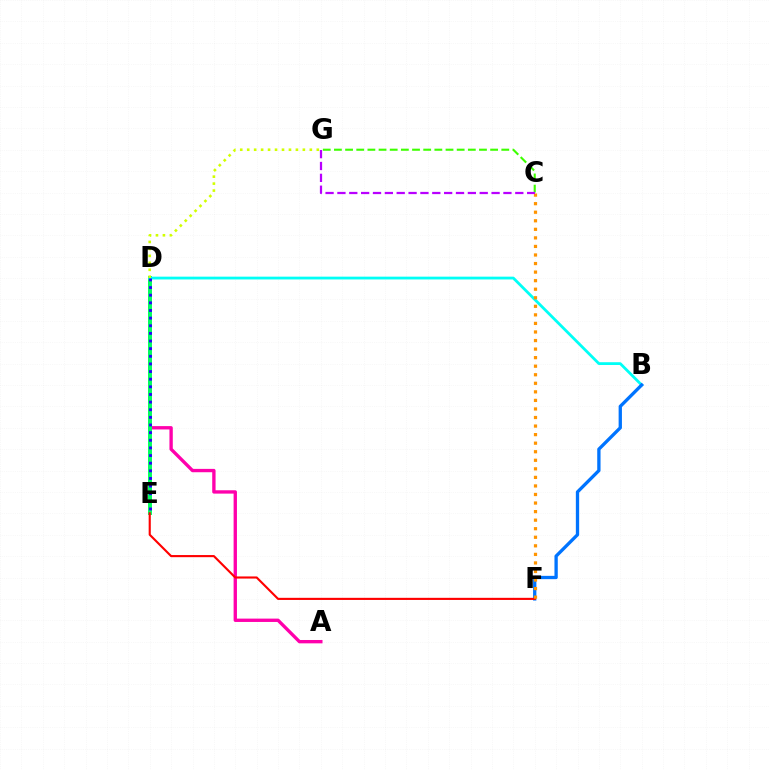{('C', 'G'): [{'color': '#3dff00', 'line_style': 'dashed', 'thickness': 1.52}, {'color': '#b900ff', 'line_style': 'dashed', 'thickness': 1.61}], ('A', 'D'): [{'color': '#ff00ac', 'line_style': 'solid', 'thickness': 2.41}], ('D', 'E'): [{'color': '#00ff5c', 'line_style': 'solid', 'thickness': 2.84}, {'color': '#2500ff', 'line_style': 'dotted', 'thickness': 2.07}], ('B', 'D'): [{'color': '#00fff6', 'line_style': 'solid', 'thickness': 2.01}], ('D', 'G'): [{'color': '#d1ff00', 'line_style': 'dotted', 'thickness': 1.89}], ('B', 'F'): [{'color': '#0074ff', 'line_style': 'solid', 'thickness': 2.38}], ('E', 'F'): [{'color': '#ff0000', 'line_style': 'solid', 'thickness': 1.53}], ('C', 'F'): [{'color': '#ff9400', 'line_style': 'dotted', 'thickness': 2.32}]}